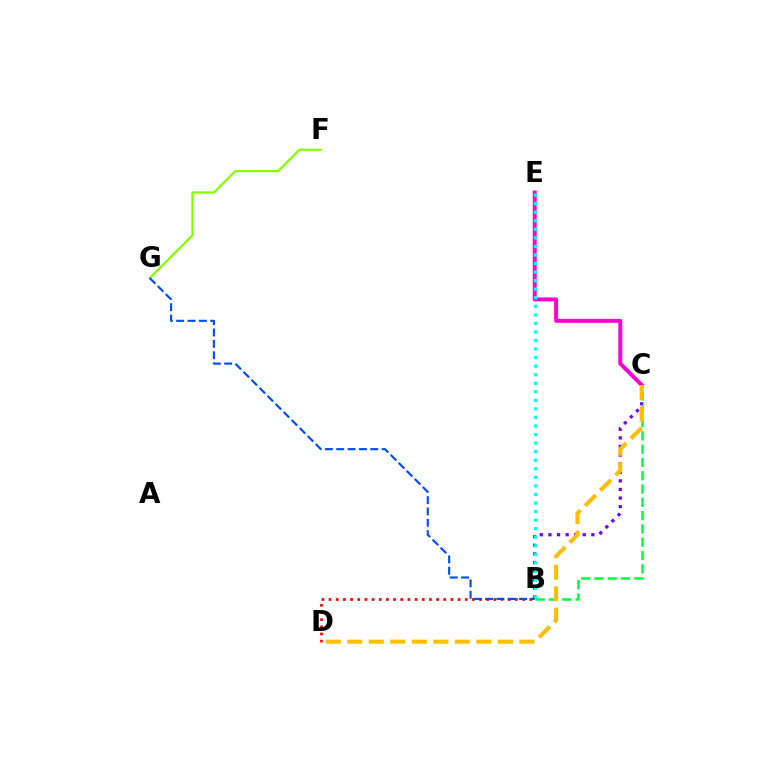{('C', 'E'): [{'color': '#ff00cf', 'line_style': 'solid', 'thickness': 2.85}], ('B', 'C'): [{'color': '#7200ff', 'line_style': 'dotted', 'thickness': 2.33}, {'color': '#00ff39', 'line_style': 'dashed', 'thickness': 1.81}], ('B', 'E'): [{'color': '#00fff6', 'line_style': 'dotted', 'thickness': 2.32}], ('F', 'G'): [{'color': '#84ff00', 'line_style': 'solid', 'thickness': 1.61}], ('B', 'D'): [{'color': '#ff0000', 'line_style': 'dotted', 'thickness': 1.95}], ('B', 'G'): [{'color': '#004bff', 'line_style': 'dashed', 'thickness': 1.54}], ('C', 'D'): [{'color': '#ffbd00', 'line_style': 'dashed', 'thickness': 2.92}]}